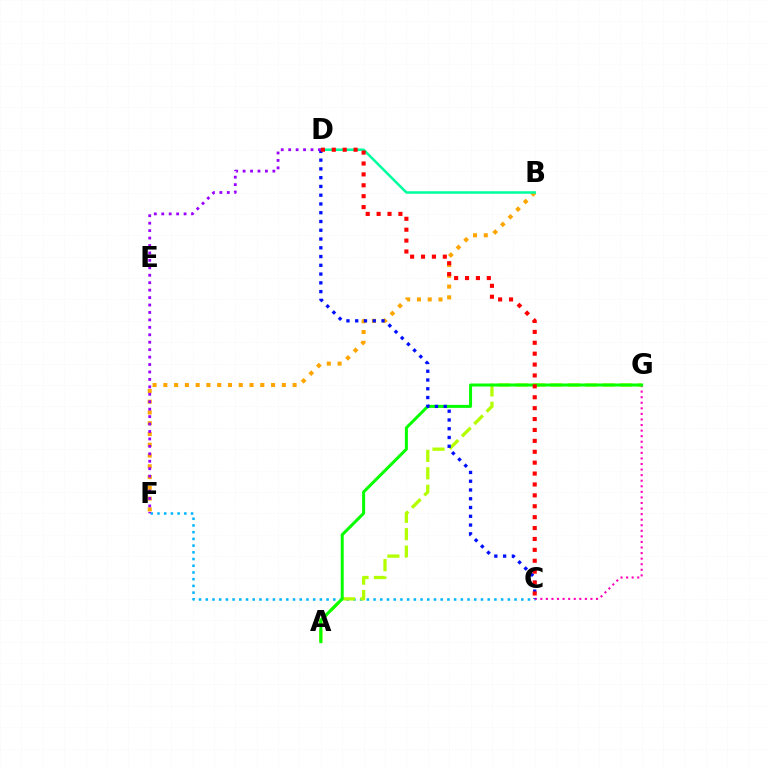{('B', 'F'): [{'color': '#ffa500', 'line_style': 'dotted', 'thickness': 2.93}], ('C', 'F'): [{'color': '#00b5ff', 'line_style': 'dotted', 'thickness': 1.82}], ('C', 'G'): [{'color': '#ff00bd', 'line_style': 'dotted', 'thickness': 1.51}], ('A', 'G'): [{'color': '#b3ff00', 'line_style': 'dashed', 'thickness': 2.37}, {'color': '#08ff00', 'line_style': 'solid', 'thickness': 2.17}], ('B', 'D'): [{'color': '#00ff9d', 'line_style': 'solid', 'thickness': 1.81}], ('C', 'D'): [{'color': '#0010ff', 'line_style': 'dotted', 'thickness': 2.38}, {'color': '#ff0000', 'line_style': 'dotted', 'thickness': 2.96}], ('D', 'F'): [{'color': '#9b00ff', 'line_style': 'dotted', 'thickness': 2.02}]}